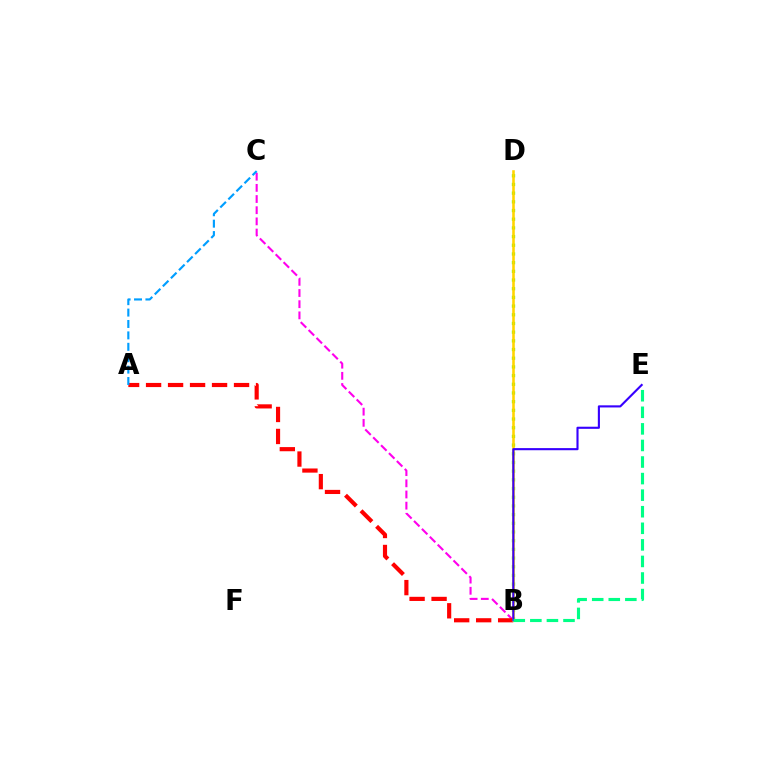{('B', 'D'): [{'color': '#4fff00', 'line_style': 'dotted', 'thickness': 2.36}, {'color': '#ffd500', 'line_style': 'solid', 'thickness': 1.85}], ('B', 'C'): [{'color': '#ff00ed', 'line_style': 'dashed', 'thickness': 1.52}], ('A', 'B'): [{'color': '#ff0000', 'line_style': 'dashed', 'thickness': 2.99}], ('B', 'E'): [{'color': '#3700ff', 'line_style': 'solid', 'thickness': 1.53}, {'color': '#00ff86', 'line_style': 'dashed', 'thickness': 2.25}], ('A', 'C'): [{'color': '#009eff', 'line_style': 'dashed', 'thickness': 1.55}]}